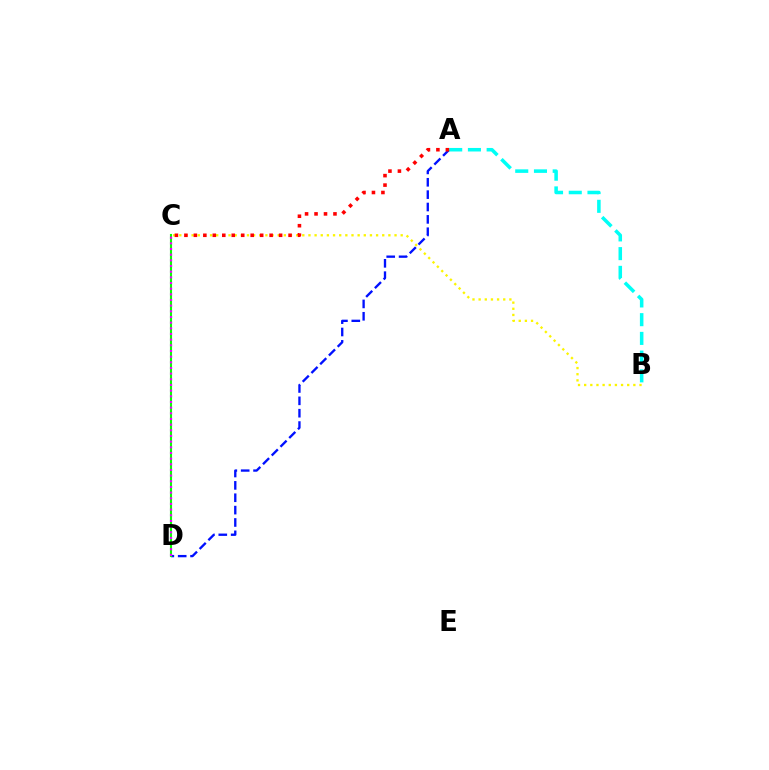{('A', 'D'): [{'color': '#0010ff', 'line_style': 'dashed', 'thickness': 1.68}], ('A', 'B'): [{'color': '#00fff6', 'line_style': 'dashed', 'thickness': 2.54}], ('C', 'D'): [{'color': '#08ff00', 'line_style': 'solid', 'thickness': 1.52}, {'color': '#ee00ff', 'line_style': 'dotted', 'thickness': 1.54}], ('B', 'C'): [{'color': '#fcf500', 'line_style': 'dotted', 'thickness': 1.67}], ('A', 'C'): [{'color': '#ff0000', 'line_style': 'dotted', 'thickness': 2.57}]}